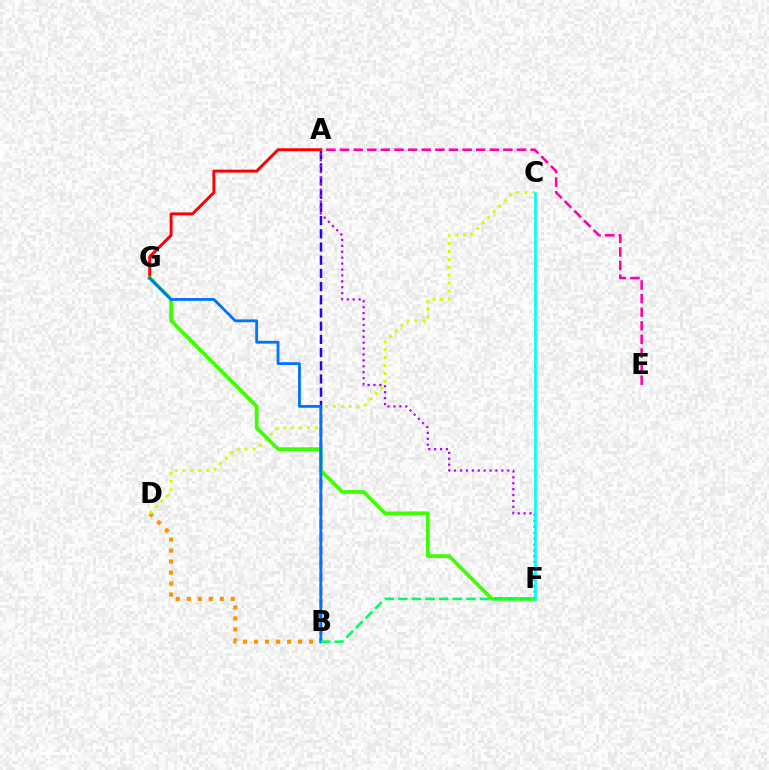{('B', 'D'): [{'color': '#ff9400', 'line_style': 'dotted', 'thickness': 2.99}], ('A', 'B'): [{'color': '#2500ff', 'line_style': 'dashed', 'thickness': 1.79}], ('C', 'D'): [{'color': '#d1ff00', 'line_style': 'dotted', 'thickness': 2.14}], ('A', 'G'): [{'color': '#ff0000', 'line_style': 'solid', 'thickness': 2.12}], ('A', 'F'): [{'color': '#b900ff', 'line_style': 'dotted', 'thickness': 1.61}], ('F', 'G'): [{'color': '#3dff00', 'line_style': 'solid', 'thickness': 2.69}], ('C', 'F'): [{'color': '#00fff6', 'line_style': 'solid', 'thickness': 1.92}], ('B', 'G'): [{'color': '#0074ff', 'line_style': 'solid', 'thickness': 2.03}], ('A', 'E'): [{'color': '#ff00ac', 'line_style': 'dashed', 'thickness': 1.85}], ('B', 'F'): [{'color': '#00ff5c', 'line_style': 'dashed', 'thickness': 1.85}]}